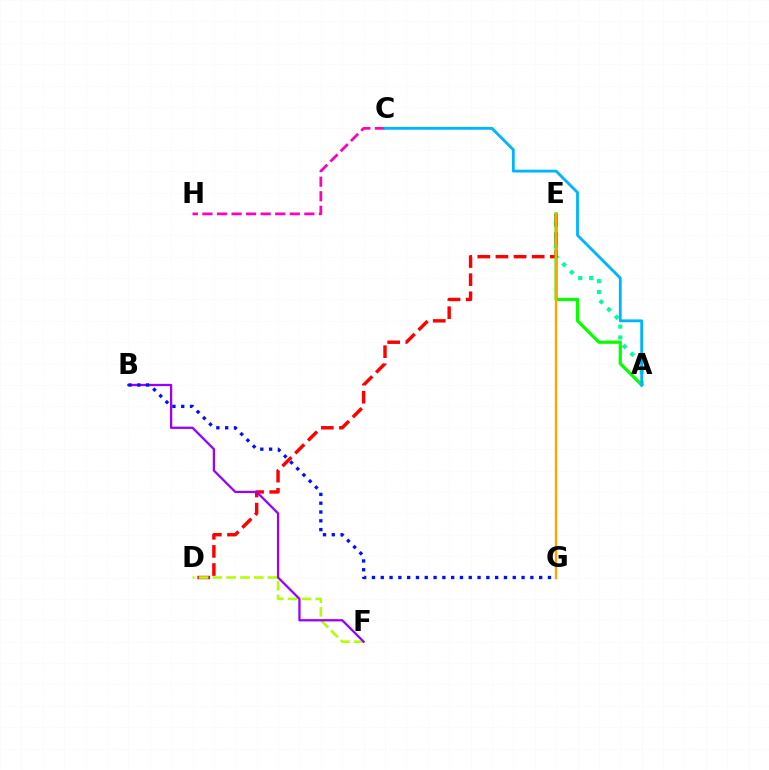{('A', 'E'): [{'color': '#00ff9d', 'line_style': 'dotted', 'thickness': 2.95}, {'color': '#08ff00', 'line_style': 'solid', 'thickness': 2.31}], ('D', 'E'): [{'color': '#ff0000', 'line_style': 'dashed', 'thickness': 2.46}], ('D', 'F'): [{'color': '#b3ff00', 'line_style': 'dashed', 'thickness': 1.87}], ('C', 'H'): [{'color': '#ff00bd', 'line_style': 'dashed', 'thickness': 1.98}], ('A', 'C'): [{'color': '#00b5ff', 'line_style': 'solid', 'thickness': 2.04}], ('B', 'F'): [{'color': '#9b00ff', 'line_style': 'solid', 'thickness': 1.64}], ('E', 'G'): [{'color': '#ffa500', 'line_style': 'solid', 'thickness': 1.72}], ('B', 'G'): [{'color': '#0010ff', 'line_style': 'dotted', 'thickness': 2.39}]}